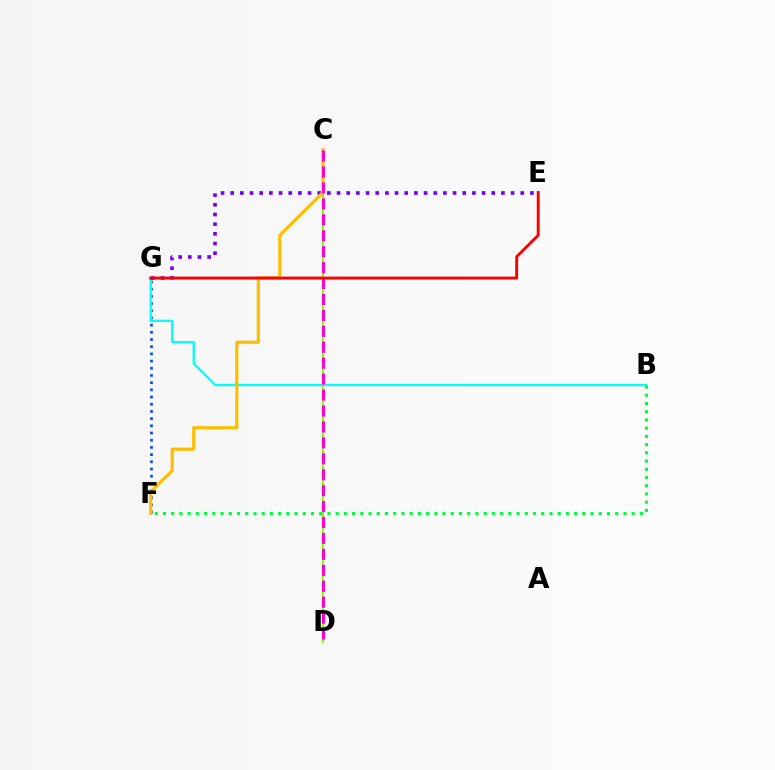{('F', 'G'): [{'color': '#004bff', 'line_style': 'dotted', 'thickness': 1.95}], ('C', 'D'): [{'color': '#84ff00', 'line_style': 'solid', 'thickness': 1.55}, {'color': '#ff00cf', 'line_style': 'dashed', 'thickness': 2.16}], ('B', 'G'): [{'color': '#00fff6', 'line_style': 'solid', 'thickness': 1.67}], ('E', 'G'): [{'color': '#7200ff', 'line_style': 'dotted', 'thickness': 2.63}, {'color': '#ff0000', 'line_style': 'solid', 'thickness': 2.09}], ('C', 'F'): [{'color': '#ffbd00', 'line_style': 'solid', 'thickness': 2.29}], ('B', 'F'): [{'color': '#00ff39', 'line_style': 'dotted', 'thickness': 2.23}]}